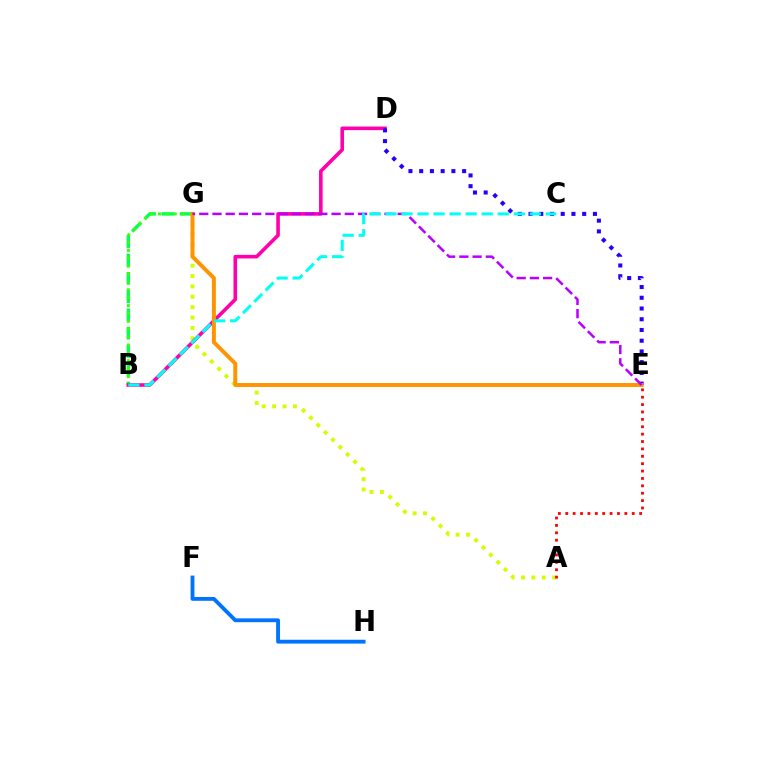{('B', 'G'): [{'color': '#00ff5c', 'line_style': 'dashed', 'thickness': 2.48}, {'color': '#3dff00', 'line_style': 'dotted', 'thickness': 2.14}], ('A', 'G'): [{'color': '#d1ff00', 'line_style': 'dotted', 'thickness': 2.82}], ('B', 'D'): [{'color': '#ff00ac', 'line_style': 'solid', 'thickness': 2.59}], ('A', 'E'): [{'color': '#ff0000', 'line_style': 'dotted', 'thickness': 2.01}], ('D', 'E'): [{'color': '#2500ff', 'line_style': 'dotted', 'thickness': 2.92}], ('E', 'G'): [{'color': '#ff9400', 'line_style': 'solid', 'thickness': 2.84}, {'color': '#b900ff', 'line_style': 'dashed', 'thickness': 1.8}], ('B', 'C'): [{'color': '#00fff6', 'line_style': 'dashed', 'thickness': 2.18}], ('F', 'H'): [{'color': '#0074ff', 'line_style': 'solid', 'thickness': 2.76}]}